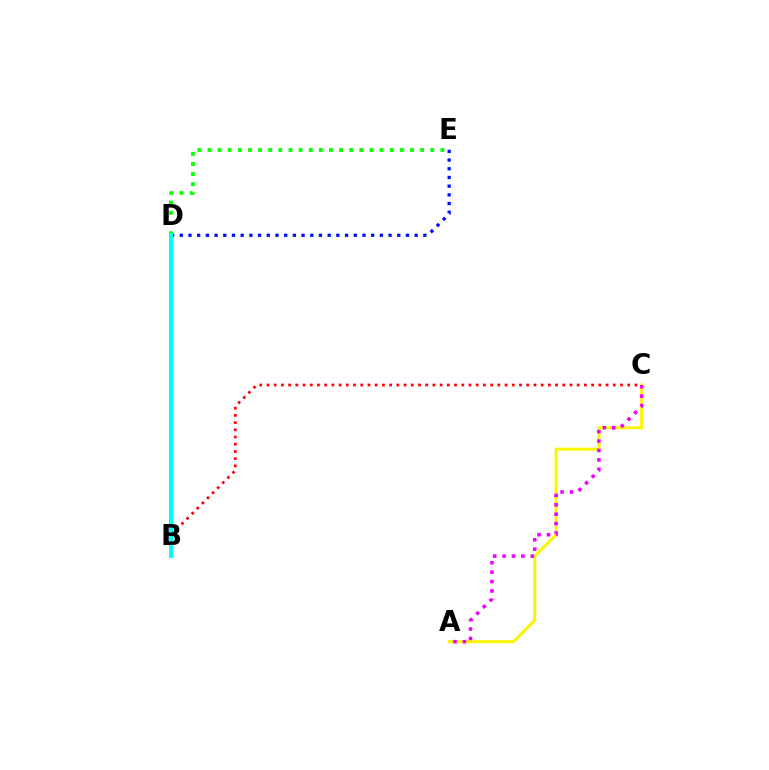{('D', 'E'): [{'color': '#0010ff', 'line_style': 'dotted', 'thickness': 2.36}, {'color': '#08ff00', 'line_style': 'dotted', 'thickness': 2.75}], ('A', 'C'): [{'color': '#fcf500', 'line_style': 'solid', 'thickness': 2.16}, {'color': '#ee00ff', 'line_style': 'dotted', 'thickness': 2.55}], ('B', 'C'): [{'color': '#ff0000', 'line_style': 'dotted', 'thickness': 1.96}], ('B', 'D'): [{'color': '#00fff6', 'line_style': 'solid', 'thickness': 2.86}]}